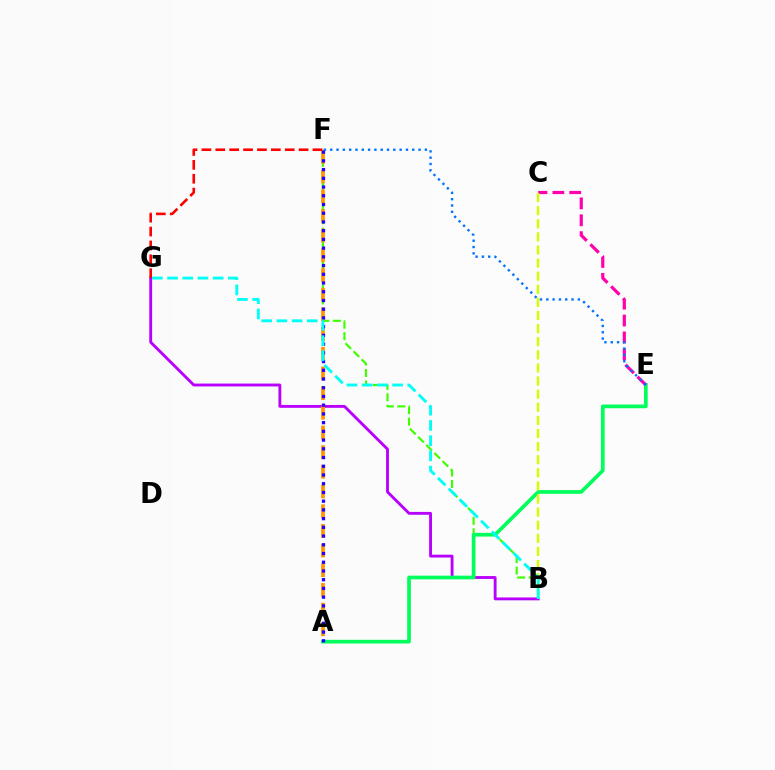{('B', 'G'): [{'color': '#b900ff', 'line_style': 'solid', 'thickness': 2.06}, {'color': '#00fff6', 'line_style': 'dashed', 'thickness': 2.07}], ('B', 'F'): [{'color': '#3dff00', 'line_style': 'dashed', 'thickness': 1.56}], ('A', 'E'): [{'color': '#00ff5c', 'line_style': 'solid', 'thickness': 2.66}], ('A', 'F'): [{'color': '#ff9400', 'line_style': 'dashed', 'thickness': 2.67}, {'color': '#2500ff', 'line_style': 'dotted', 'thickness': 2.37}], ('C', 'E'): [{'color': '#ff00ac', 'line_style': 'dashed', 'thickness': 2.29}], ('B', 'C'): [{'color': '#d1ff00', 'line_style': 'dashed', 'thickness': 1.78}], ('E', 'F'): [{'color': '#0074ff', 'line_style': 'dotted', 'thickness': 1.71}], ('F', 'G'): [{'color': '#ff0000', 'line_style': 'dashed', 'thickness': 1.89}]}